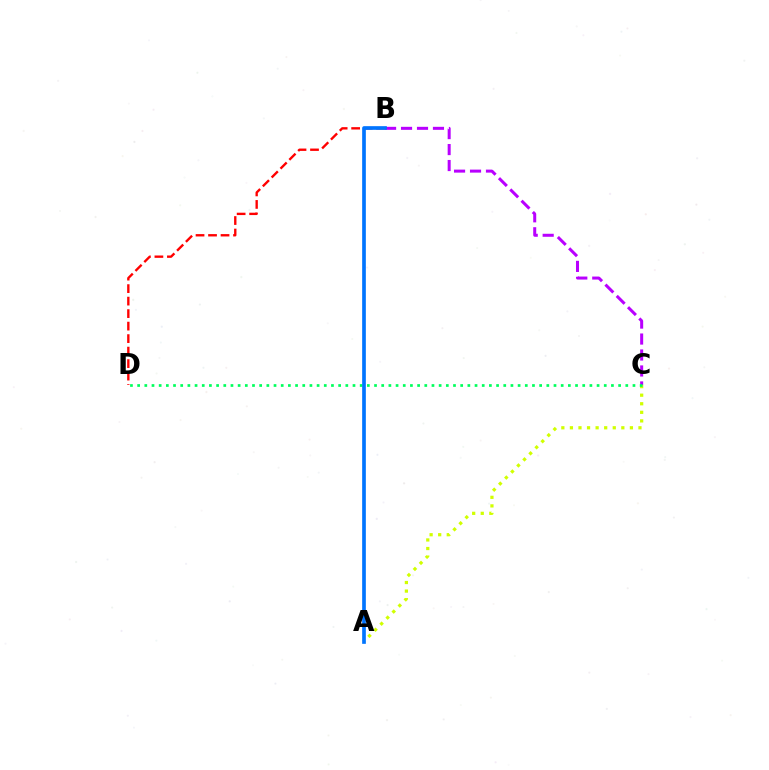{('B', 'D'): [{'color': '#ff0000', 'line_style': 'dashed', 'thickness': 1.7}], ('A', 'C'): [{'color': '#d1ff00', 'line_style': 'dotted', 'thickness': 2.33}], ('B', 'C'): [{'color': '#b900ff', 'line_style': 'dashed', 'thickness': 2.17}], ('C', 'D'): [{'color': '#00ff5c', 'line_style': 'dotted', 'thickness': 1.95}], ('A', 'B'): [{'color': '#0074ff', 'line_style': 'solid', 'thickness': 2.65}]}